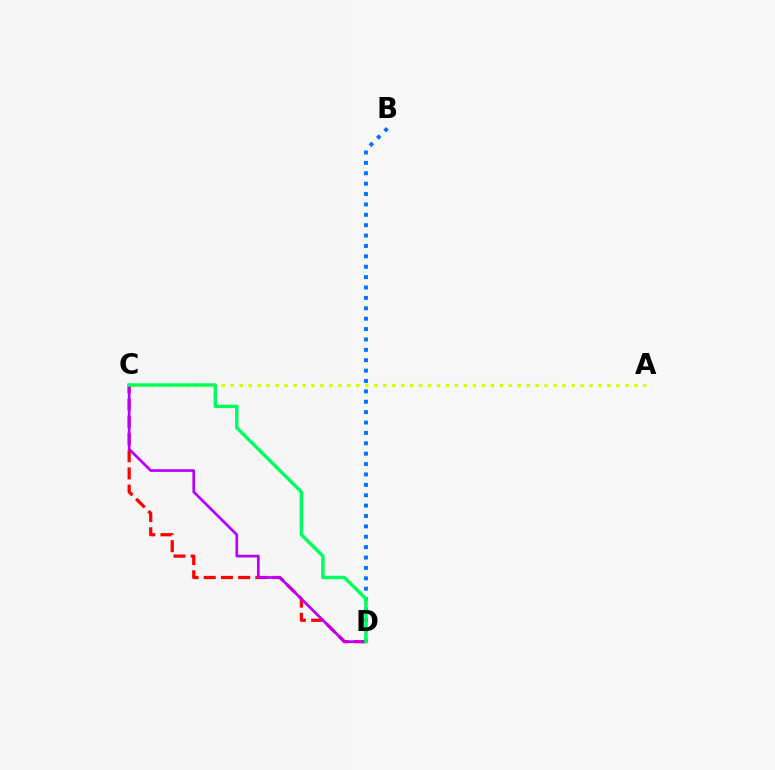{('C', 'D'): [{'color': '#ff0000', 'line_style': 'dashed', 'thickness': 2.34}, {'color': '#b900ff', 'line_style': 'solid', 'thickness': 1.95}, {'color': '#00ff5c', 'line_style': 'solid', 'thickness': 2.47}], ('B', 'D'): [{'color': '#0074ff', 'line_style': 'dotted', 'thickness': 2.82}], ('A', 'C'): [{'color': '#d1ff00', 'line_style': 'dotted', 'thickness': 2.44}]}